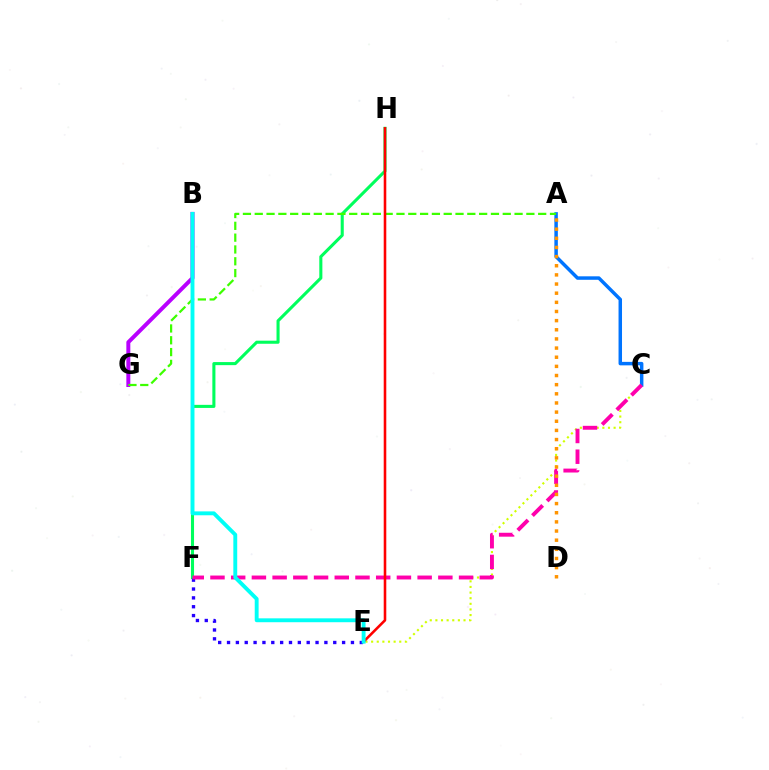{('F', 'H'): [{'color': '#00ff5c', 'line_style': 'solid', 'thickness': 2.21}], ('B', 'G'): [{'color': '#b900ff', 'line_style': 'solid', 'thickness': 2.86}], ('C', 'E'): [{'color': '#d1ff00', 'line_style': 'dotted', 'thickness': 1.53}], ('A', 'C'): [{'color': '#0074ff', 'line_style': 'solid', 'thickness': 2.5}], ('E', 'F'): [{'color': '#2500ff', 'line_style': 'dotted', 'thickness': 2.4}], ('C', 'F'): [{'color': '#ff00ac', 'line_style': 'dashed', 'thickness': 2.81}], ('A', 'G'): [{'color': '#3dff00', 'line_style': 'dashed', 'thickness': 1.6}], ('A', 'D'): [{'color': '#ff9400', 'line_style': 'dotted', 'thickness': 2.49}], ('E', 'H'): [{'color': '#ff0000', 'line_style': 'solid', 'thickness': 1.86}], ('B', 'E'): [{'color': '#00fff6', 'line_style': 'solid', 'thickness': 2.79}]}